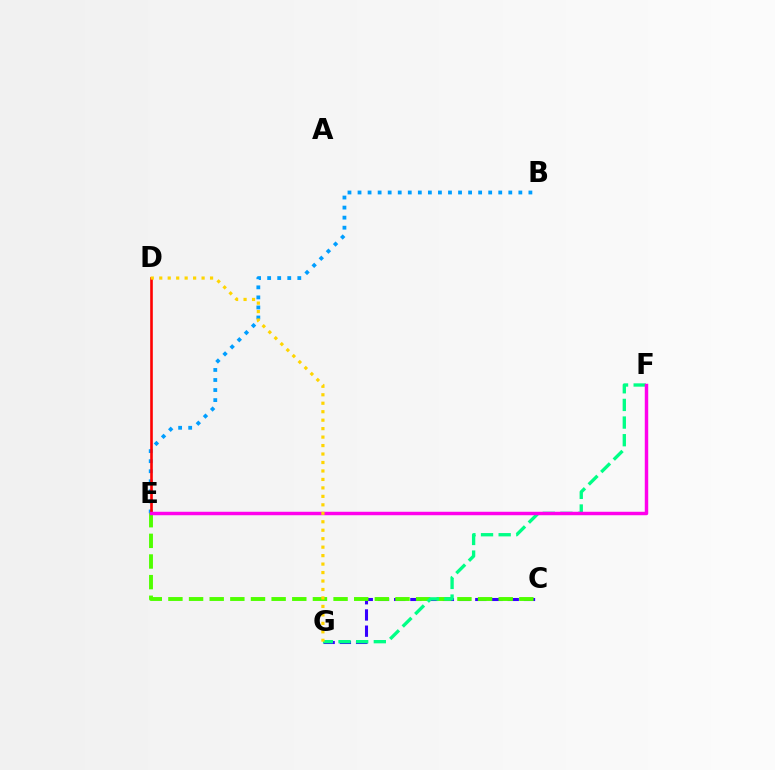{('B', 'E'): [{'color': '#009eff', 'line_style': 'dotted', 'thickness': 2.73}], ('D', 'E'): [{'color': '#ff0000', 'line_style': 'solid', 'thickness': 1.89}], ('C', 'G'): [{'color': '#3700ff', 'line_style': 'dashed', 'thickness': 2.2}], ('C', 'E'): [{'color': '#4fff00', 'line_style': 'dashed', 'thickness': 2.8}], ('F', 'G'): [{'color': '#00ff86', 'line_style': 'dashed', 'thickness': 2.4}], ('E', 'F'): [{'color': '#ff00ed', 'line_style': 'solid', 'thickness': 2.49}], ('D', 'G'): [{'color': '#ffd500', 'line_style': 'dotted', 'thickness': 2.3}]}